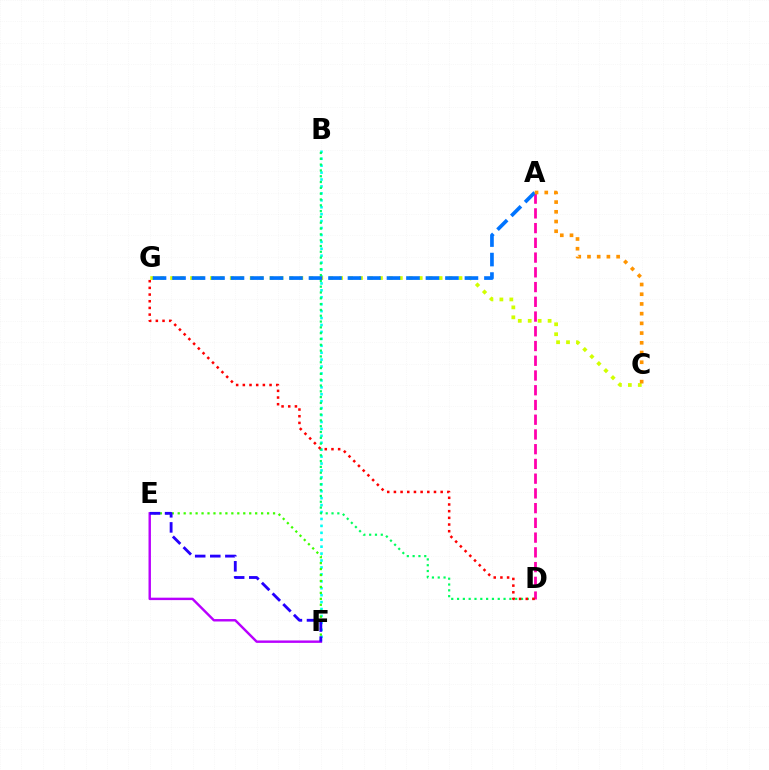{('B', 'F'): [{'color': '#00fff6', 'line_style': 'dotted', 'thickness': 1.88}], ('B', 'D'): [{'color': '#00ff5c', 'line_style': 'dotted', 'thickness': 1.58}], ('E', 'F'): [{'color': '#3dff00', 'line_style': 'dotted', 'thickness': 1.62}, {'color': '#b900ff', 'line_style': 'solid', 'thickness': 1.74}, {'color': '#2500ff', 'line_style': 'dashed', 'thickness': 2.05}], ('A', 'D'): [{'color': '#ff00ac', 'line_style': 'dashed', 'thickness': 2.0}], ('C', 'G'): [{'color': '#d1ff00', 'line_style': 'dotted', 'thickness': 2.7}], ('D', 'G'): [{'color': '#ff0000', 'line_style': 'dotted', 'thickness': 1.81}], ('A', 'G'): [{'color': '#0074ff', 'line_style': 'dashed', 'thickness': 2.65}], ('A', 'C'): [{'color': '#ff9400', 'line_style': 'dotted', 'thickness': 2.64}]}